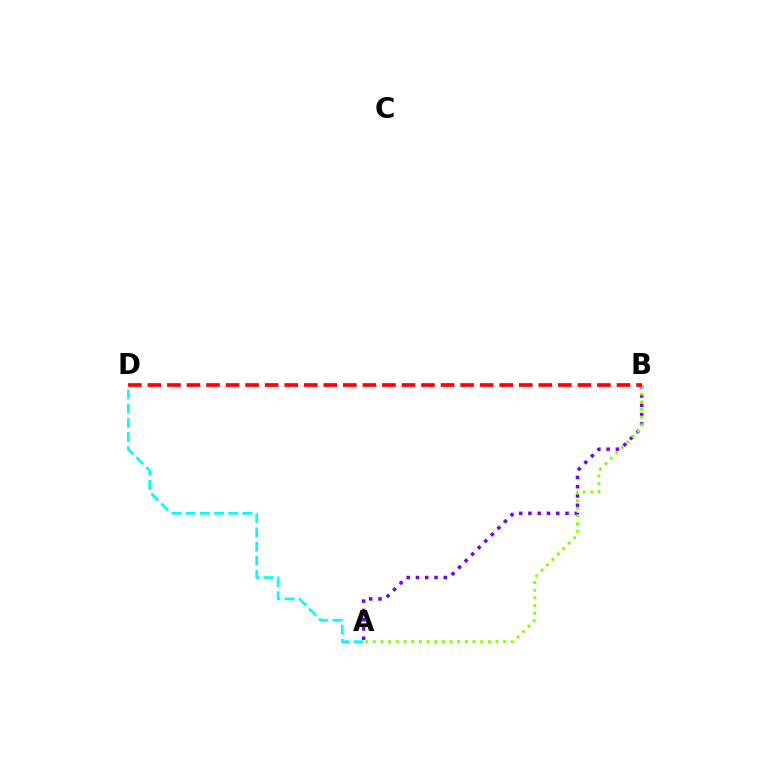{('A', 'B'): [{'color': '#7200ff', 'line_style': 'dotted', 'thickness': 2.52}, {'color': '#84ff00', 'line_style': 'dotted', 'thickness': 2.08}], ('B', 'D'): [{'color': '#ff0000', 'line_style': 'dashed', 'thickness': 2.66}], ('A', 'D'): [{'color': '#00fff6', 'line_style': 'dashed', 'thickness': 1.93}]}